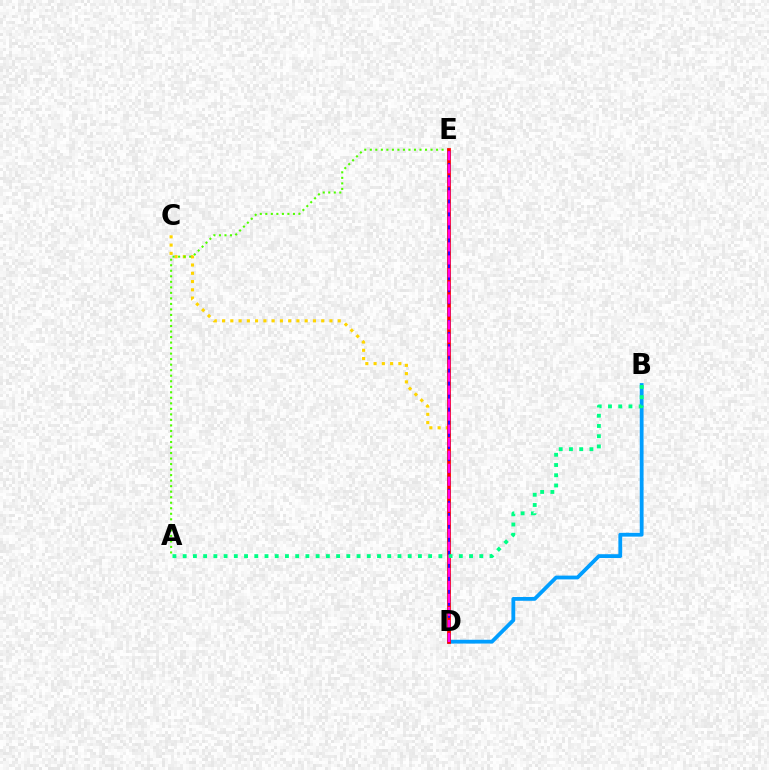{('B', 'D'): [{'color': '#009eff', 'line_style': 'solid', 'thickness': 2.74}], ('C', 'D'): [{'color': '#ffd500', 'line_style': 'dotted', 'thickness': 2.24}], ('A', 'E'): [{'color': '#4fff00', 'line_style': 'dotted', 'thickness': 1.5}], ('D', 'E'): [{'color': '#ff0000', 'line_style': 'solid', 'thickness': 2.7}, {'color': '#3700ff', 'line_style': 'dashed', 'thickness': 1.64}, {'color': '#ff00ed', 'line_style': 'dashed', 'thickness': 1.77}], ('A', 'B'): [{'color': '#00ff86', 'line_style': 'dotted', 'thickness': 2.78}]}